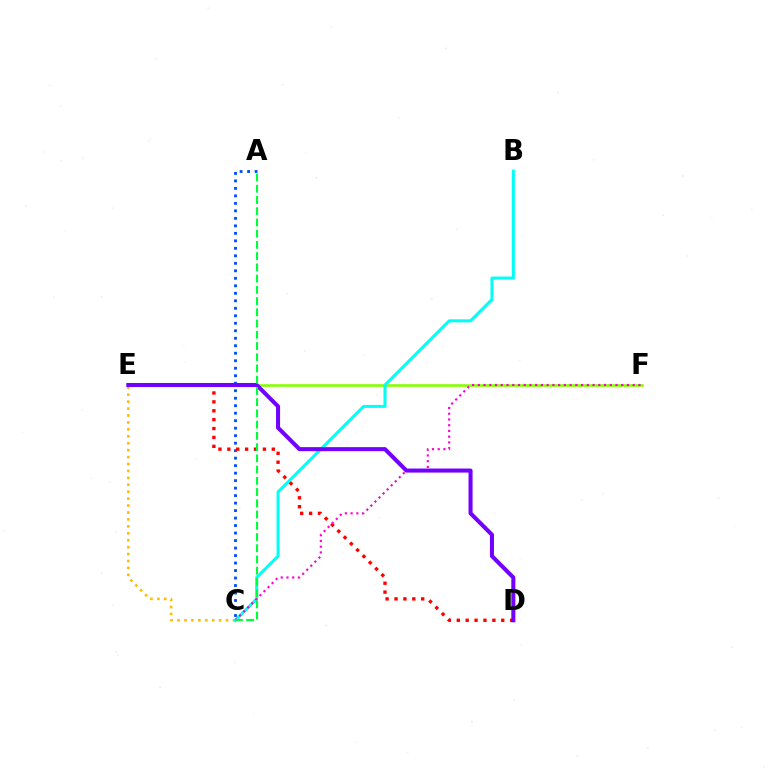{('C', 'E'): [{'color': '#ffbd00', 'line_style': 'dotted', 'thickness': 1.88}], ('E', 'F'): [{'color': '#84ff00', 'line_style': 'solid', 'thickness': 1.88}], ('B', 'C'): [{'color': '#00fff6', 'line_style': 'solid', 'thickness': 2.18}], ('A', 'C'): [{'color': '#004bff', 'line_style': 'dotted', 'thickness': 2.04}, {'color': '#00ff39', 'line_style': 'dashed', 'thickness': 1.53}], ('D', 'E'): [{'color': '#ff0000', 'line_style': 'dotted', 'thickness': 2.42}, {'color': '#7200ff', 'line_style': 'solid', 'thickness': 2.91}], ('C', 'F'): [{'color': '#ff00cf', 'line_style': 'dotted', 'thickness': 1.56}]}